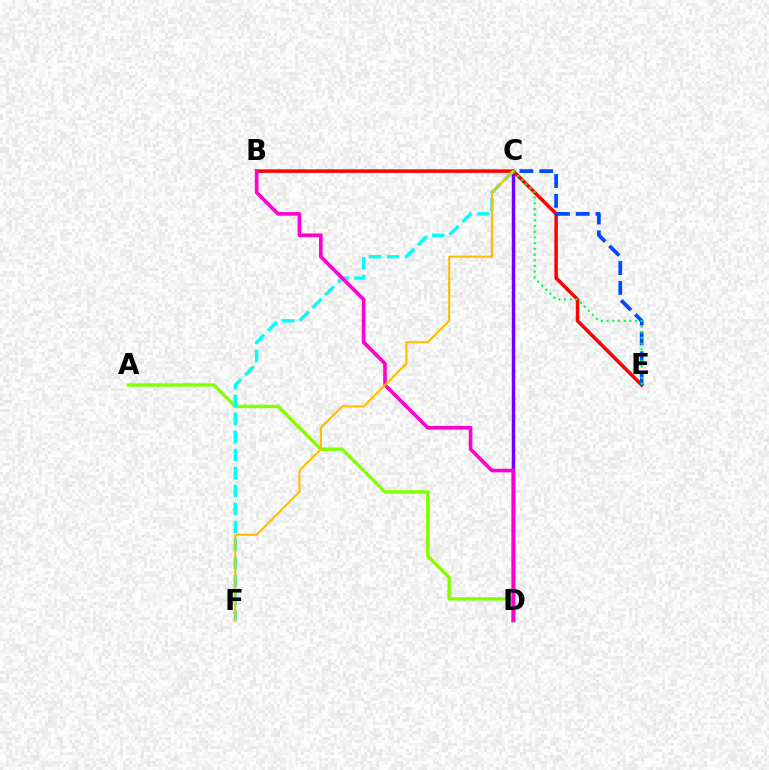{('A', 'D'): [{'color': '#84ff00', 'line_style': 'solid', 'thickness': 2.46}], ('C', 'D'): [{'color': '#7200ff', 'line_style': 'solid', 'thickness': 2.5}], ('B', 'E'): [{'color': '#ff0000', 'line_style': 'solid', 'thickness': 2.53}], ('C', 'F'): [{'color': '#00fff6', 'line_style': 'dashed', 'thickness': 2.44}, {'color': '#ffbd00', 'line_style': 'solid', 'thickness': 1.5}], ('C', 'E'): [{'color': '#004bff', 'line_style': 'dashed', 'thickness': 2.69}, {'color': '#00ff39', 'line_style': 'dotted', 'thickness': 1.55}], ('B', 'D'): [{'color': '#ff00cf', 'line_style': 'solid', 'thickness': 2.62}]}